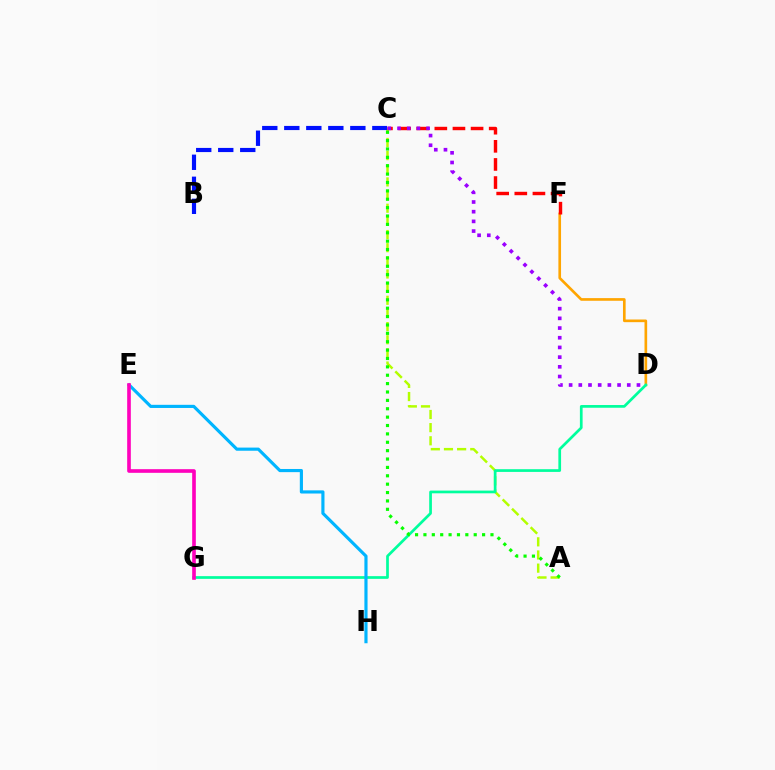{('D', 'F'): [{'color': '#ffa500', 'line_style': 'solid', 'thickness': 1.91}], ('A', 'C'): [{'color': '#b3ff00', 'line_style': 'dashed', 'thickness': 1.79}, {'color': '#08ff00', 'line_style': 'dotted', 'thickness': 2.28}], ('D', 'G'): [{'color': '#00ff9d', 'line_style': 'solid', 'thickness': 1.95}], ('C', 'F'): [{'color': '#ff0000', 'line_style': 'dashed', 'thickness': 2.46}], ('C', 'D'): [{'color': '#9b00ff', 'line_style': 'dotted', 'thickness': 2.63}], ('E', 'H'): [{'color': '#00b5ff', 'line_style': 'solid', 'thickness': 2.27}], ('B', 'C'): [{'color': '#0010ff', 'line_style': 'dashed', 'thickness': 2.99}], ('E', 'G'): [{'color': '#ff00bd', 'line_style': 'solid', 'thickness': 2.62}]}